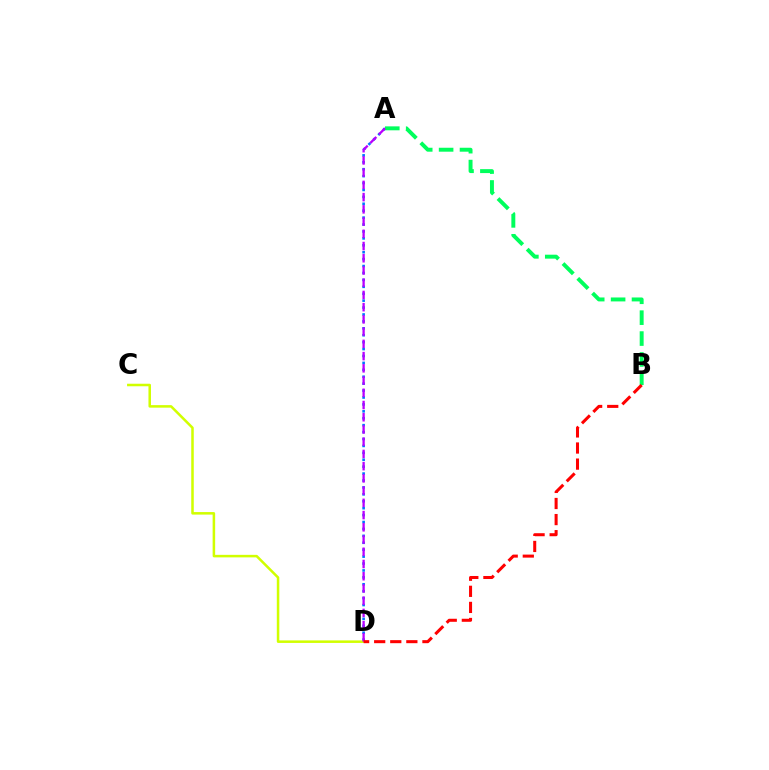{('A', 'D'): [{'color': '#0074ff', 'line_style': 'dotted', 'thickness': 1.88}, {'color': '#b900ff', 'line_style': 'dashed', 'thickness': 1.66}], ('A', 'B'): [{'color': '#00ff5c', 'line_style': 'dashed', 'thickness': 2.84}], ('C', 'D'): [{'color': '#d1ff00', 'line_style': 'solid', 'thickness': 1.82}], ('B', 'D'): [{'color': '#ff0000', 'line_style': 'dashed', 'thickness': 2.19}]}